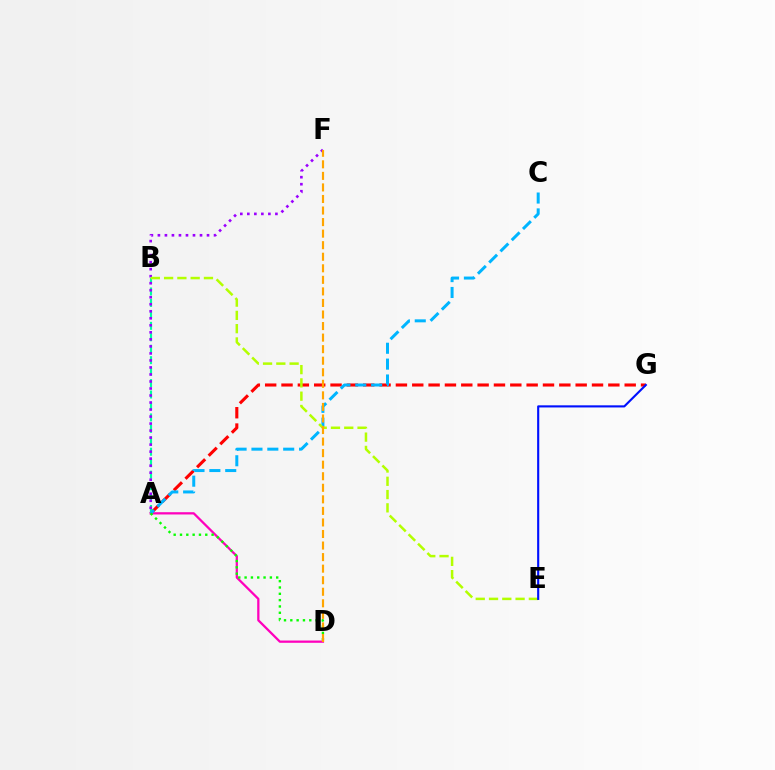{('A', 'G'): [{'color': '#ff0000', 'line_style': 'dashed', 'thickness': 2.22}], ('A', 'B'): [{'color': '#00ff9d', 'line_style': 'dashed', 'thickness': 1.56}], ('A', 'D'): [{'color': '#ff00bd', 'line_style': 'solid', 'thickness': 1.63}, {'color': '#08ff00', 'line_style': 'dotted', 'thickness': 1.72}], ('A', 'F'): [{'color': '#9b00ff', 'line_style': 'dotted', 'thickness': 1.91}], ('A', 'C'): [{'color': '#00b5ff', 'line_style': 'dashed', 'thickness': 2.16}], ('B', 'E'): [{'color': '#b3ff00', 'line_style': 'dashed', 'thickness': 1.8}], ('D', 'F'): [{'color': '#ffa500', 'line_style': 'dashed', 'thickness': 1.57}], ('E', 'G'): [{'color': '#0010ff', 'line_style': 'solid', 'thickness': 1.53}]}